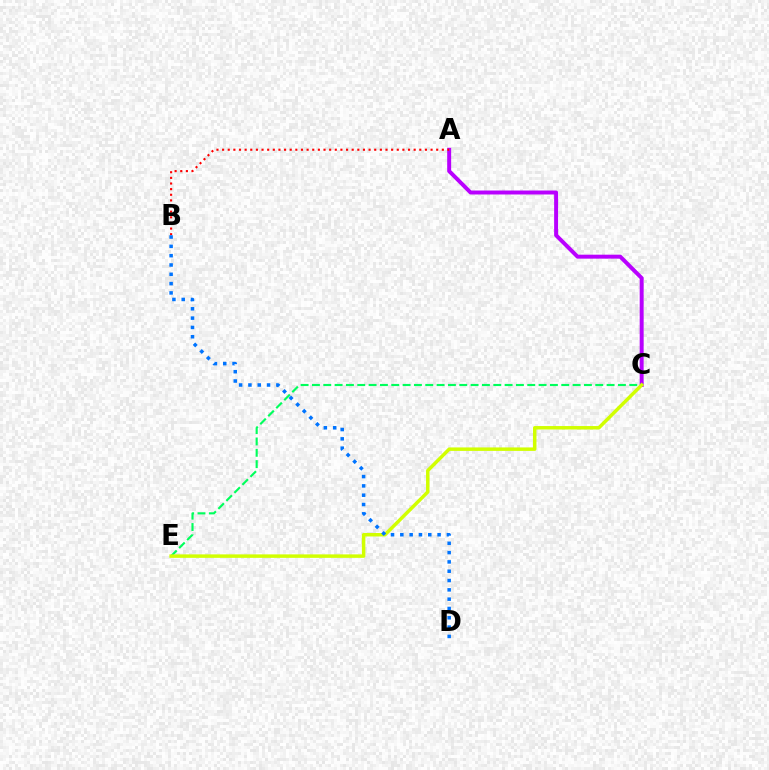{('A', 'C'): [{'color': '#b900ff', 'line_style': 'solid', 'thickness': 2.85}], ('C', 'E'): [{'color': '#00ff5c', 'line_style': 'dashed', 'thickness': 1.54}, {'color': '#d1ff00', 'line_style': 'solid', 'thickness': 2.5}], ('A', 'B'): [{'color': '#ff0000', 'line_style': 'dotted', 'thickness': 1.53}], ('B', 'D'): [{'color': '#0074ff', 'line_style': 'dotted', 'thickness': 2.53}]}